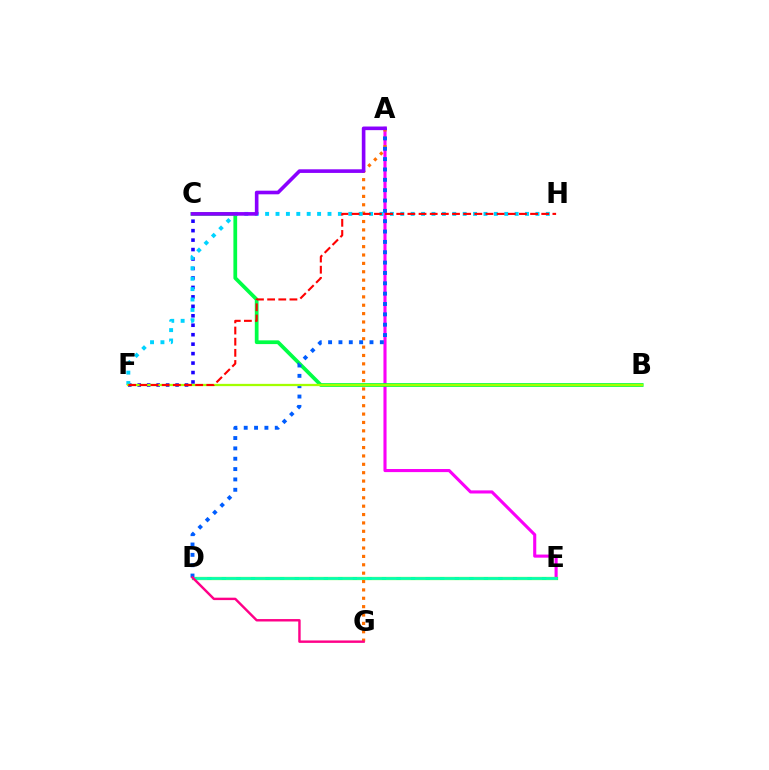{('A', 'E'): [{'color': '#fa00f9', 'line_style': 'solid', 'thickness': 2.23}], ('D', 'E'): [{'color': '#31ff00', 'line_style': 'solid', 'thickness': 2.31}, {'color': '#ffe600', 'line_style': 'dashed', 'thickness': 1.98}, {'color': '#00ffbb', 'line_style': 'solid', 'thickness': 1.95}], ('B', 'C'): [{'color': '#00ff45', 'line_style': 'solid', 'thickness': 2.69}], ('A', 'G'): [{'color': '#ff7000', 'line_style': 'dotted', 'thickness': 2.27}], ('C', 'F'): [{'color': '#1900ff', 'line_style': 'dotted', 'thickness': 2.57}], ('A', 'D'): [{'color': '#005dff', 'line_style': 'dotted', 'thickness': 2.81}], ('F', 'H'): [{'color': '#00d3ff', 'line_style': 'dotted', 'thickness': 2.82}, {'color': '#ff0000', 'line_style': 'dashed', 'thickness': 1.52}], ('B', 'F'): [{'color': '#a2ff00', 'line_style': 'solid', 'thickness': 1.63}], ('D', 'G'): [{'color': '#ff0088', 'line_style': 'solid', 'thickness': 1.75}], ('A', 'C'): [{'color': '#8a00ff', 'line_style': 'solid', 'thickness': 2.61}]}